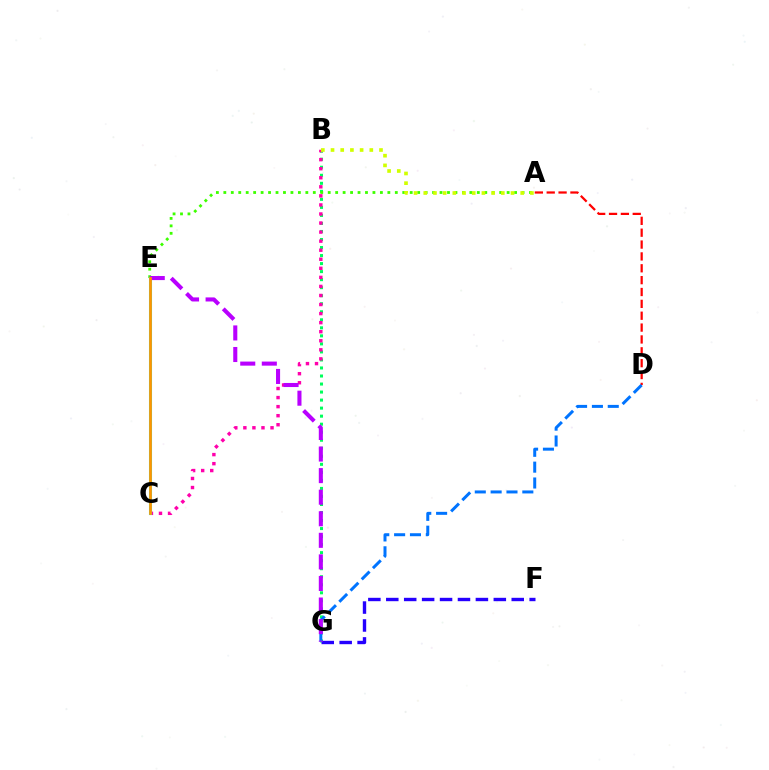{('B', 'G'): [{'color': '#00ff5c', 'line_style': 'dotted', 'thickness': 2.18}], ('F', 'G'): [{'color': '#2500ff', 'line_style': 'dashed', 'thickness': 2.43}], ('A', 'E'): [{'color': '#3dff00', 'line_style': 'dotted', 'thickness': 2.03}], ('A', 'D'): [{'color': '#ff0000', 'line_style': 'dashed', 'thickness': 1.61}], ('B', 'C'): [{'color': '#ff00ac', 'line_style': 'dotted', 'thickness': 2.46}], ('D', 'G'): [{'color': '#0074ff', 'line_style': 'dashed', 'thickness': 2.15}], ('C', 'E'): [{'color': '#00fff6', 'line_style': 'solid', 'thickness': 2.21}, {'color': '#ff9400', 'line_style': 'solid', 'thickness': 1.96}], ('A', 'B'): [{'color': '#d1ff00', 'line_style': 'dotted', 'thickness': 2.63}], ('E', 'G'): [{'color': '#b900ff', 'line_style': 'dashed', 'thickness': 2.93}]}